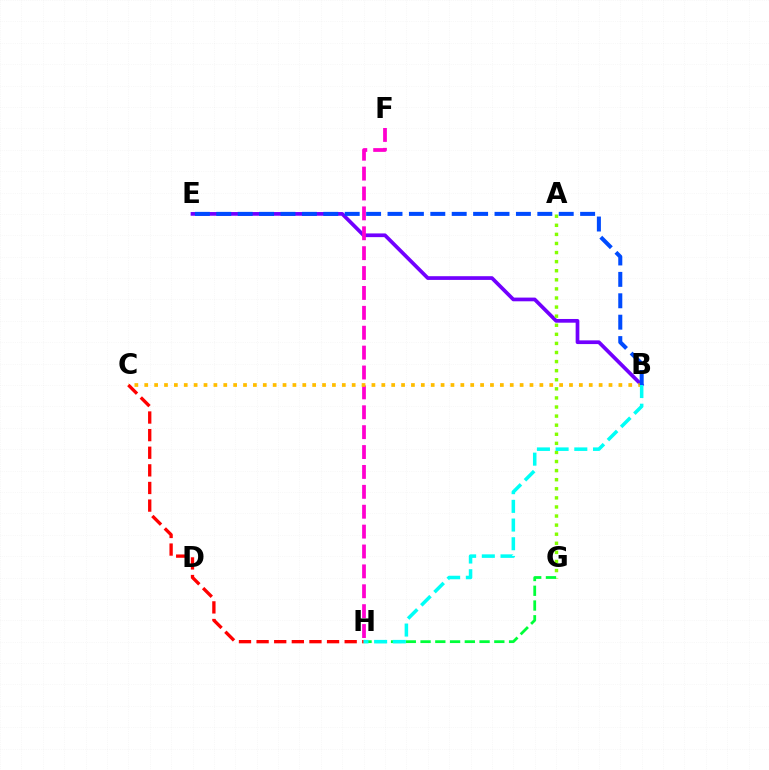{('B', 'E'): [{'color': '#7200ff', 'line_style': 'solid', 'thickness': 2.67}, {'color': '#004bff', 'line_style': 'dashed', 'thickness': 2.91}], ('A', 'G'): [{'color': '#84ff00', 'line_style': 'dotted', 'thickness': 2.47}], ('F', 'H'): [{'color': '#ff00cf', 'line_style': 'dashed', 'thickness': 2.7}], ('G', 'H'): [{'color': '#00ff39', 'line_style': 'dashed', 'thickness': 2.0}], ('B', 'C'): [{'color': '#ffbd00', 'line_style': 'dotted', 'thickness': 2.68}], ('C', 'H'): [{'color': '#ff0000', 'line_style': 'dashed', 'thickness': 2.39}], ('B', 'H'): [{'color': '#00fff6', 'line_style': 'dashed', 'thickness': 2.54}]}